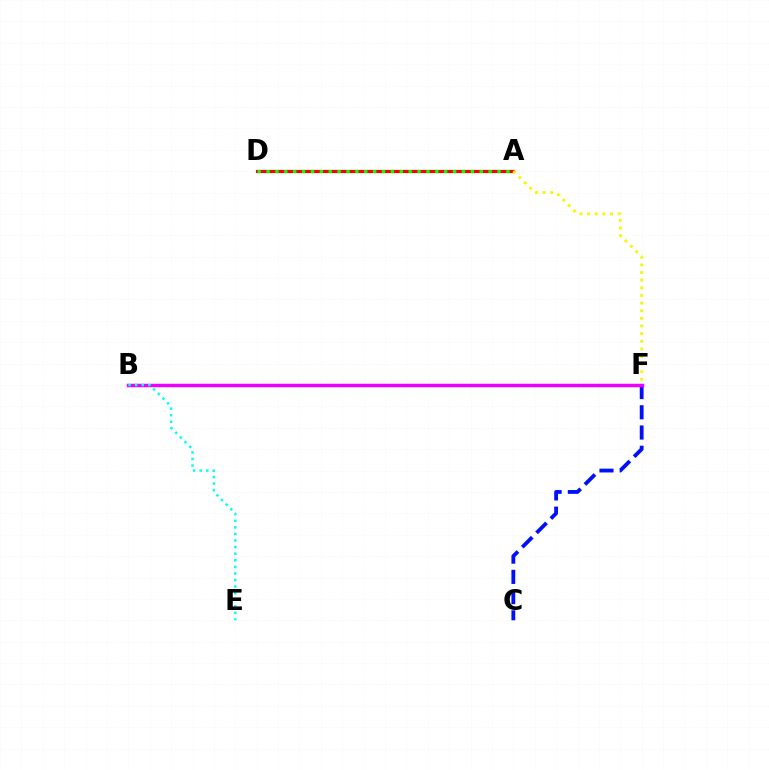{('C', 'F'): [{'color': '#0010ff', 'line_style': 'dashed', 'thickness': 2.75}], ('B', 'F'): [{'color': '#ee00ff', 'line_style': 'solid', 'thickness': 2.5}], ('B', 'E'): [{'color': '#00fff6', 'line_style': 'dotted', 'thickness': 1.79}], ('A', 'D'): [{'color': '#ff0000', 'line_style': 'solid', 'thickness': 2.3}, {'color': '#08ff00', 'line_style': 'dotted', 'thickness': 2.41}], ('A', 'F'): [{'color': '#fcf500', 'line_style': 'dotted', 'thickness': 2.07}]}